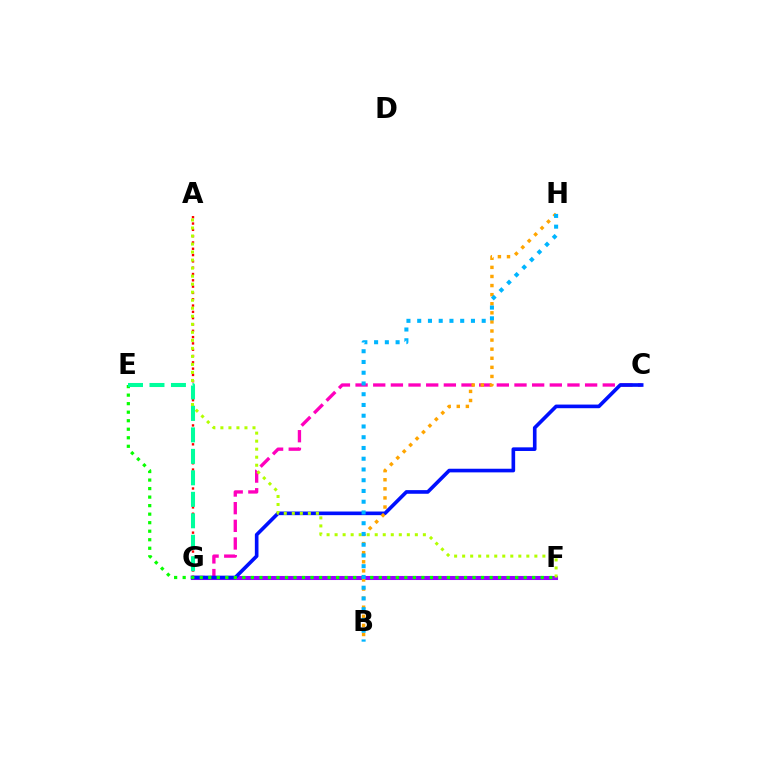{('A', 'G'): [{'color': '#ff0000', 'line_style': 'dotted', 'thickness': 1.71}], ('F', 'G'): [{'color': '#9b00ff', 'line_style': 'solid', 'thickness': 2.92}], ('C', 'G'): [{'color': '#ff00bd', 'line_style': 'dashed', 'thickness': 2.4}, {'color': '#0010ff', 'line_style': 'solid', 'thickness': 2.62}], ('B', 'H'): [{'color': '#ffa500', 'line_style': 'dotted', 'thickness': 2.47}, {'color': '#00b5ff', 'line_style': 'dotted', 'thickness': 2.92}], ('E', 'F'): [{'color': '#08ff00', 'line_style': 'dotted', 'thickness': 2.32}], ('A', 'F'): [{'color': '#b3ff00', 'line_style': 'dotted', 'thickness': 2.18}], ('E', 'G'): [{'color': '#00ff9d', 'line_style': 'dashed', 'thickness': 2.92}]}